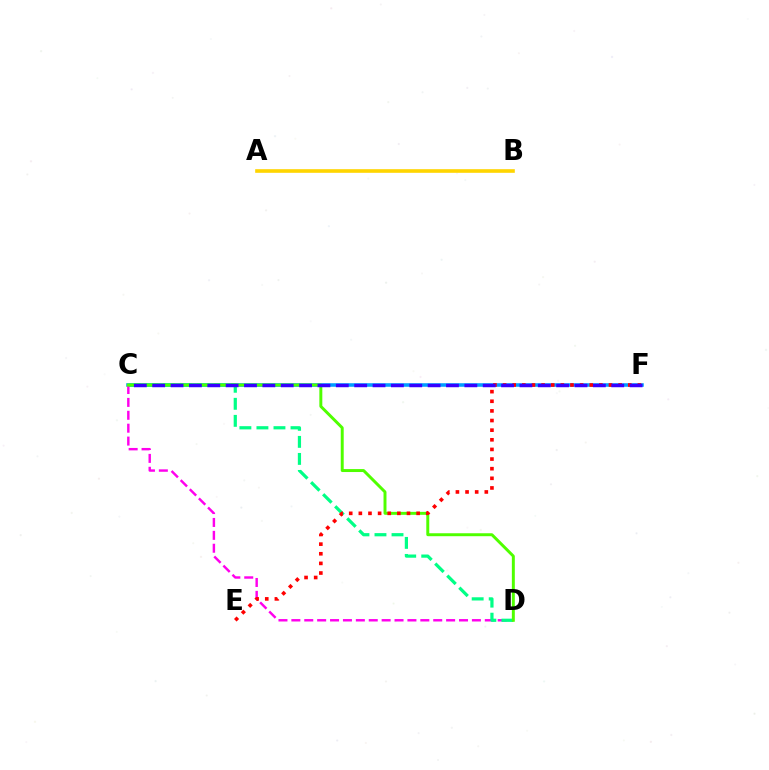{('A', 'B'): [{'color': '#ffd500', 'line_style': 'solid', 'thickness': 2.61}], ('C', 'F'): [{'color': '#009eff', 'line_style': 'solid', 'thickness': 2.55}, {'color': '#3700ff', 'line_style': 'dashed', 'thickness': 2.49}], ('C', 'D'): [{'color': '#ff00ed', 'line_style': 'dashed', 'thickness': 1.75}, {'color': '#00ff86', 'line_style': 'dashed', 'thickness': 2.31}, {'color': '#4fff00', 'line_style': 'solid', 'thickness': 2.13}], ('E', 'F'): [{'color': '#ff0000', 'line_style': 'dotted', 'thickness': 2.62}]}